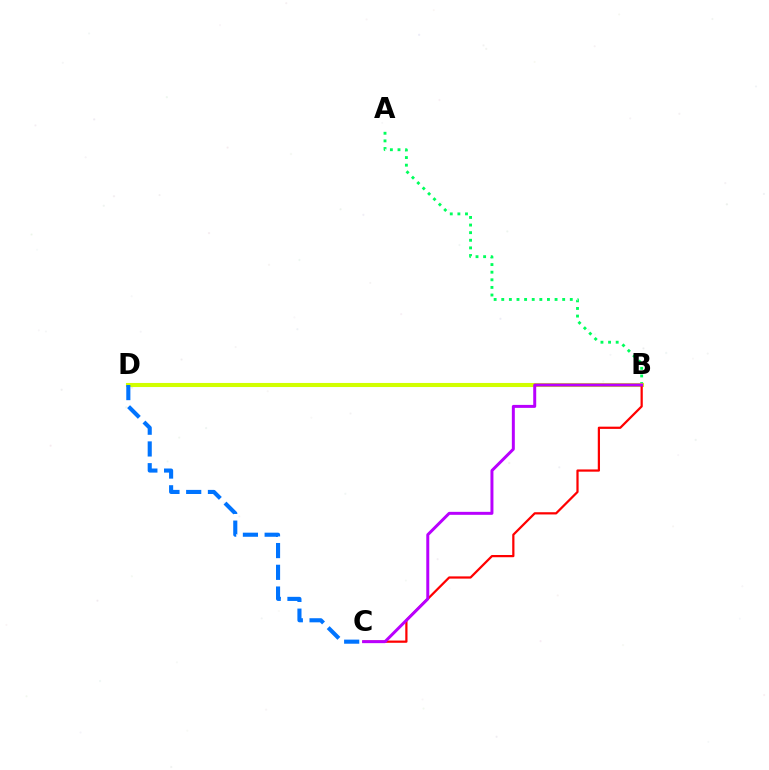{('A', 'B'): [{'color': '#00ff5c', 'line_style': 'dotted', 'thickness': 2.07}], ('B', 'D'): [{'color': '#d1ff00', 'line_style': 'solid', 'thickness': 2.94}], ('C', 'D'): [{'color': '#0074ff', 'line_style': 'dashed', 'thickness': 2.95}], ('B', 'C'): [{'color': '#ff0000', 'line_style': 'solid', 'thickness': 1.61}, {'color': '#b900ff', 'line_style': 'solid', 'thickness': 2.14}]}